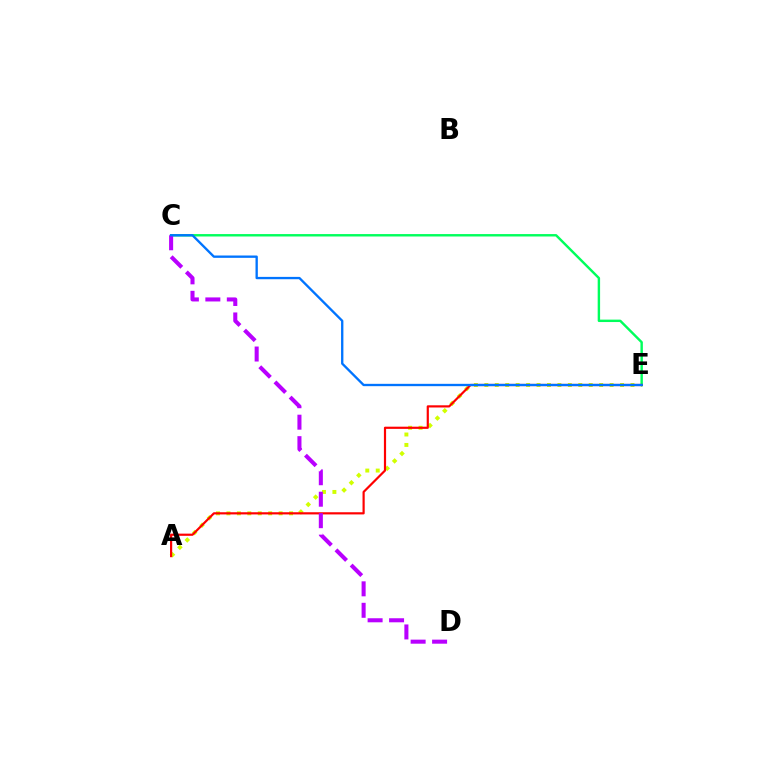{('A', 'E'): [{'color': '#d1ff00', 'line_style': 'dotted', 'thickness': 2.84}, {'color': '#ff0000', 'line_style': 'solid', 'thickness': 1.57}], ('C', 'E'): [{'color': '#00ff5c', 'line_style': 'solid', 'thickness': 1.74}, {'color': '#0074ff', 'line_style': 'solid', 'thickness': 1.68}], ('C', 'D'): [{'color': '#b900ff', 'line_style': 'dashed', 'thickness': 2.92}]}